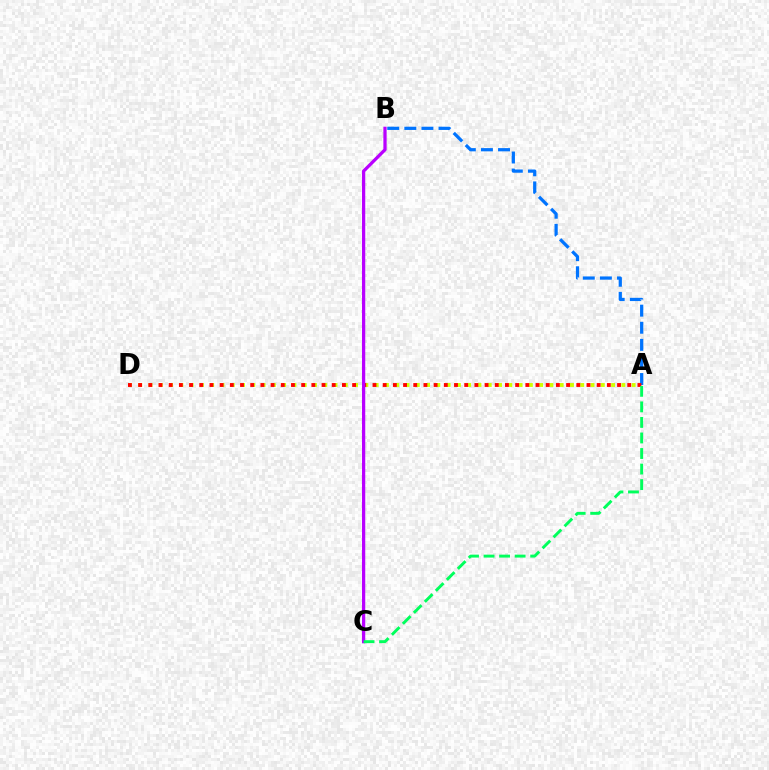{('A', 'B'): [{'color': '#0074ff', 'line_style': 'dashed', 'thickness': 2.32}], ('A', 'D'): [{'color': '#d1ff00', 'line_style': 'dotted', 'thickness': 2.79}, {'color': '#ff0000', 'line_style': 'dotted', 'thickness': 2.77}], ('B', 'C'): [{'color': '#b900ff', 'line_style': 'solid', 'thickness': 2.34}], ('A', 'C'): [{'color': '#00ff5c', 'line_style': 'dashed', 'thickness': 2.11}]}